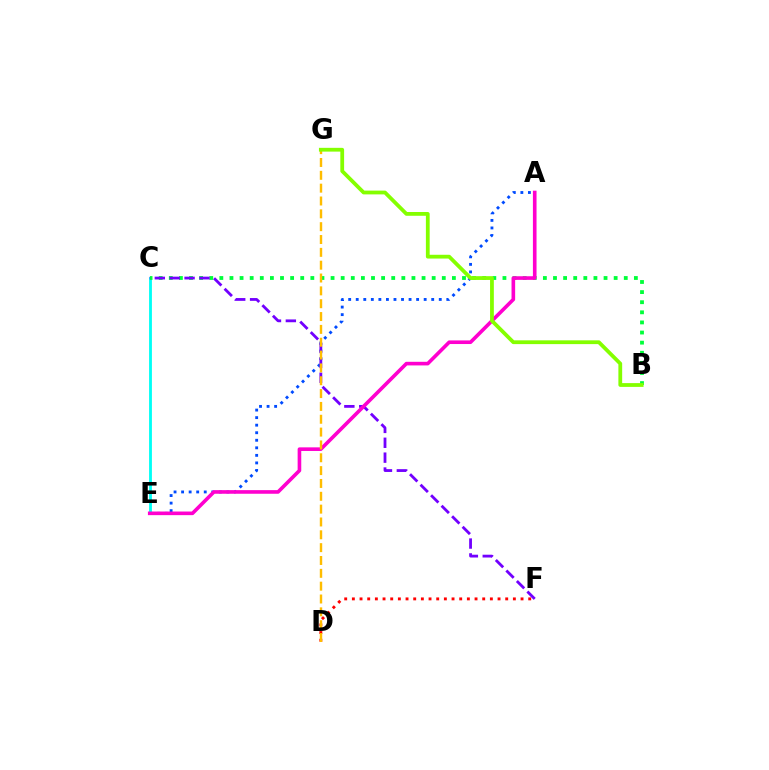{('A', 'E'): [{'color': '#004bff', 'line_style': 'dotted', 'thickness': 2.05}, {'color': '#ff00cf', 'line_style': 'solid', 'thickness': 2.61}], ('C', 'E'): [{'color': '#00fff6', 'line_style': 'solid', 'thickness': 2.04}], ('B', 'C'): [{'color': '#00ff39', 'line_style': 'dotted', 'thickness': 2.75}], ('D', 'F'): [{'color': '#ff0000', 'line_style': 'dotted', 'thickness': 2.08}], ('C', 'F'): [{'color': '#7200ff', 'line_style': 'dashed', 'thickness': 2.02}], ('D', 'G'): [{'color': '#ffbd00', 'line_style': 'dashed', 'thickness': 1.74}], ('B', 'G'): [{'color': '#84ff00', 'line_style': 'solid', 'thickness': 2.72}]}